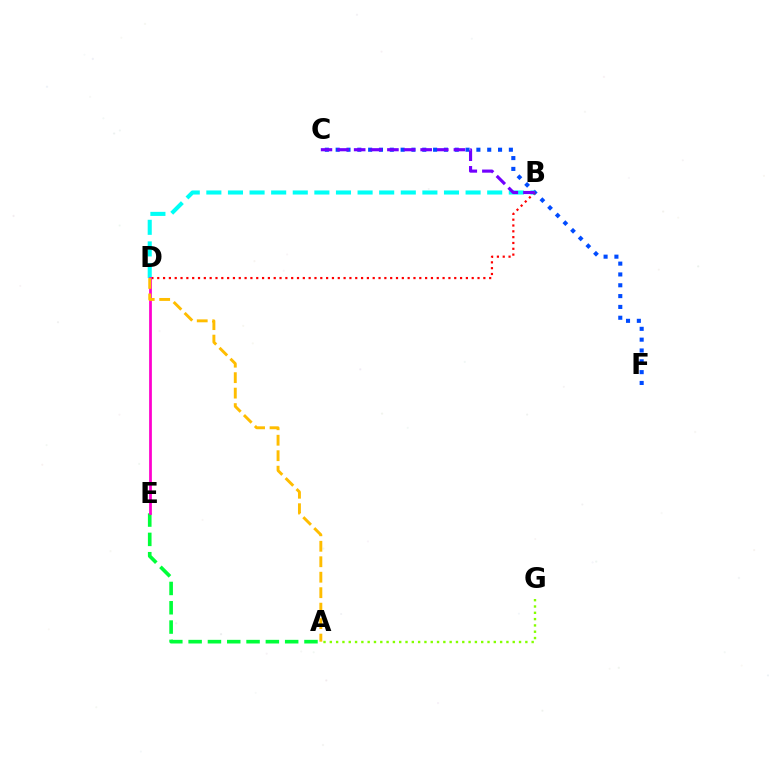{('A', 'E'): [{'color': '#00ff39', 'line_style': 'dashed', 'thickness': 2.62}], ('C', 'F'): [{'color': '#004bff', 'line_style': 'dotted', 'thickness': 2.94}], ('B', 'D'): [{'color': '#00fff6', 'line_style': 'dashed', 'thickness': 2.93}, {'color': '#ff0000', 'line_style': 'dotted', 'thickness': 1.58}], ('D', 'E'): [{'color': '#ff00cf', 'line_style': 'solid', 'thickness': 1.98}], ('A', 'D'): [{'color': '#ffbd00', 'line_style': 'dashed', 'thickness': 2.1}], ('B', 'C'): [{'color': '#7200ff', 'line_style': 'dashed', 'thickness': 2.26}], ('A', 'G'): [{'color': '#84ff00', 'line_style': 'dotted', 'thickness': 1.71}]}